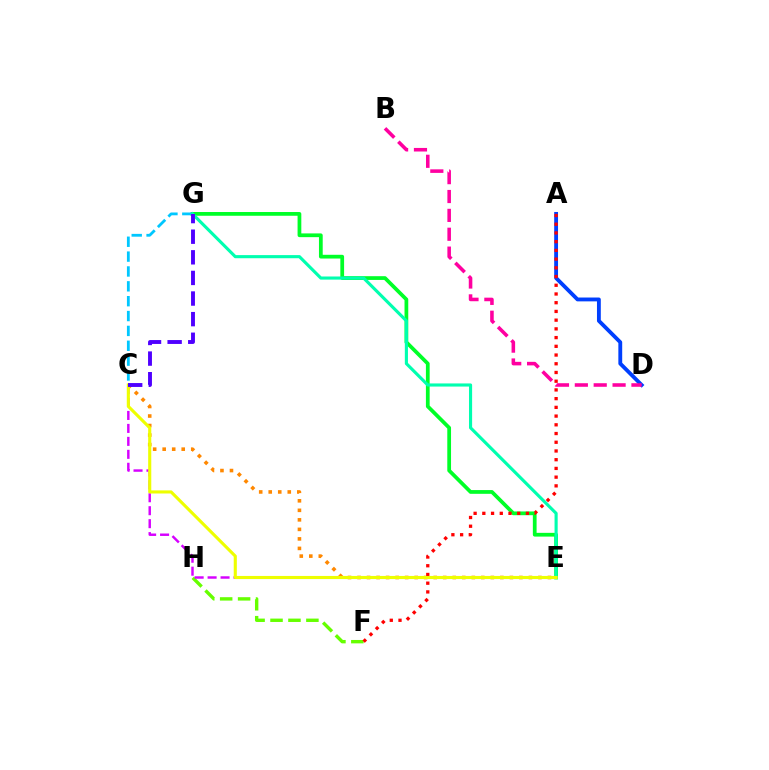{('E', 'G'): [{'color': '#00ff27', 'line_style': 'solid', 'thickness': 2.7}, {'color': '#00ffaf', 'line_style': 'solid', 'thickness': 2.25}], ('F', 'H'): [{'color': '#66ff00', 'line_style': 'dashed', 'thickness': 2.44}], ('C', 'E'): [{'color': '#ff8800', 'line_style': 'dotted', 'thickness': 2.59}, {'color': '#d600ff', 'line_style': 'dashed', 'thickness': 1.76}, {'color': '#eeff00', 'line_style': 'solid', 'thickness': 2.24}], ('C', 'G'): [{'color': '#00c7ff', 'line_style': 'dashed', 'thickness': 2.02}, {'color': '#4f00ff', 'line_style': 'dashed', 'thickness': 2.8}], ('A', 'D'): [{'color': '#003fff', 'line_style': 'solid', 'thickness': 2.77}], ('A', 'F'): [{'color': '#ff0000', 'line_style': 'dotted', 'thickness': 2.37}], ('B', 'D'): [{'color': '#ff00a0', 'line_style': 'dashed', 'thickness': 2.56}]}